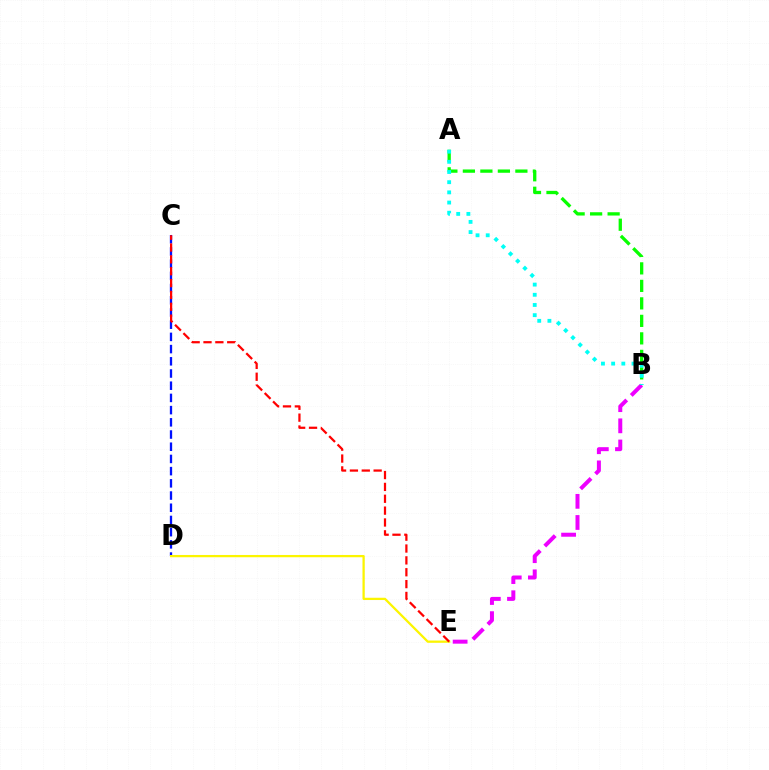{('B', 'E'): [{'color': '#ee00ff', 'line_style': 'dashed', 'thickness': 2.87}], ('C', 'D'): [{'color': '#0010ff', 'line_style': 'dashed', 'thickness': 1.66}], ('D', 'E'): [{'color': '#fcf500', 'line_style': 'solid', 'thickness': 1.63}], ('A', 'B'): [{'color': '#08ff00', 'line_style': 'dashed', 'thickness': 2.38}, {'color': '#00fff6', 'line_style': 'dotted', 'thickness': 2.77}], ('C', 'E'): [{'color': '#ff0000', 'line_style': 'dashed', 'thickness': 1.61}]}